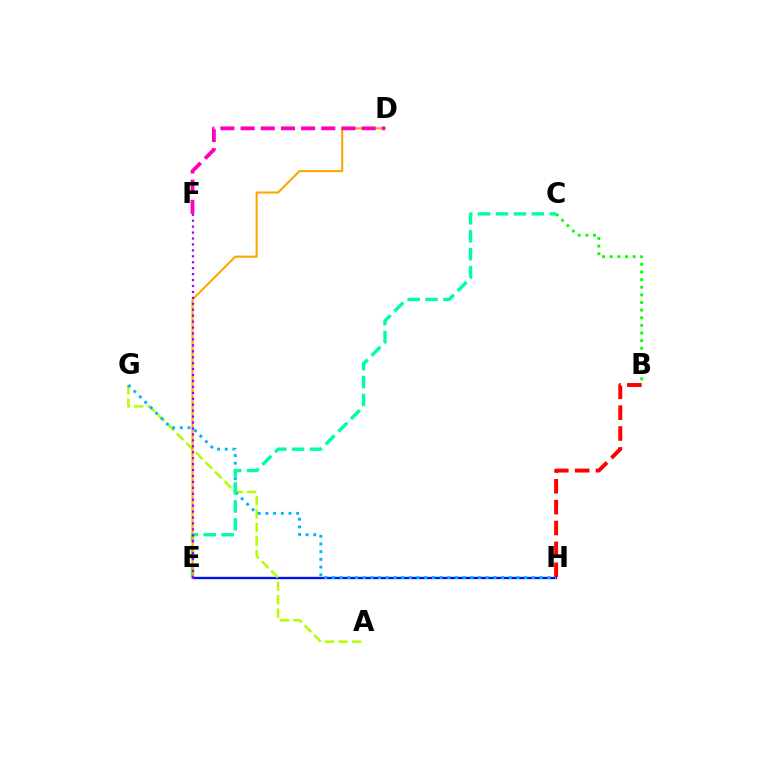{('E', 'H'): [{'color': '#0010ff', 'line_style': 'solid', 'thickness': 1.68}], ('A', 'G'): [{'color': '#b3ff00', 'line_style': 'dashed', 'thickness': 1.83}], ('G', 'H'): [{'color': '#00b5ff', 'line_style': 'dotted', 'thickness': 2.09}], ('C', 'E'): [{'color': '#00ff9d', 'line_style': 'dashed', 'thickness': 2.44}], ('D', 'E'): [{'color': '#ffa500', 'line_style': 'solid', 'thickness': 1.51}], ('E', 'F'): [{'color': '#9b00ff', 'line_style': 'dotted', 'thickness': 1.61}], ('D', 'F'): [{'color': '#ff00bd', 'line_style': 'dashed', 'thickness': 2.74}], ('B', 'H'): [{'color': '#ff0000', 'line_style': 'dashed', 'thickness': 2.84}], ('B', 'C'): [{'color': '#08ff00', 'line_style': 'dotted', 'thickness': 2.07}]}